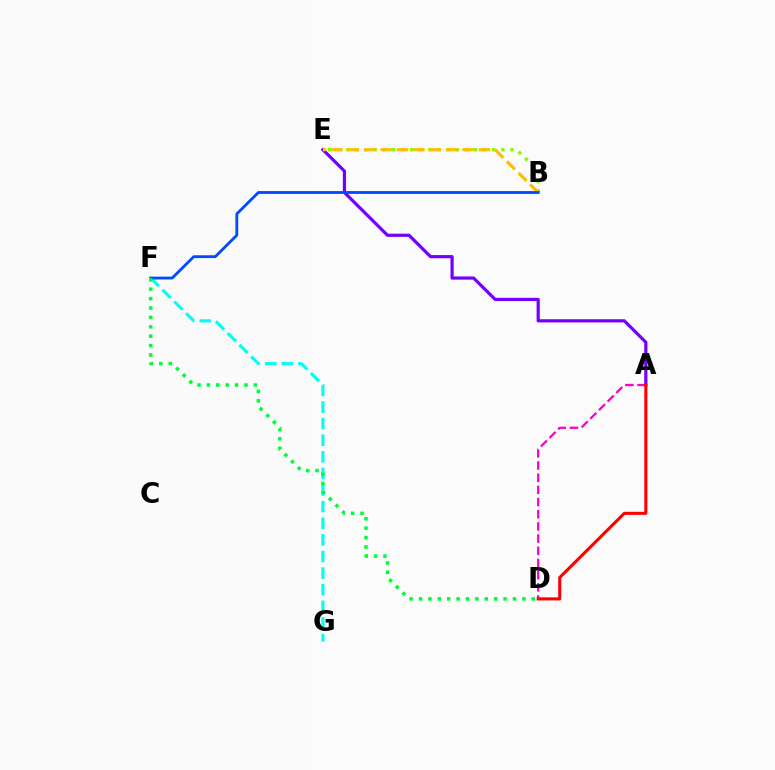{('F', 'G'): [{'color': '#00fff6', 'line_style': 'dashed', 'thickness': 2.26}], ('B', 'E'): [{'color': '#84ff00', 'line_style': 'dotted', 'thickness': 2.48}, {'color': '#ffbd00', 'line_style': 'dashed', 'thickness': 2.23}], ('A', 'E'): [{'color': '#7200ff', 'line_style': 'solid', 'thickness': 2.29}], ('B', 'F'): [{'color': '#004bff', 'line_style': 'solid', 'thickness': 2.03}], ('A', 'D'): [{'color': '#ff00cf', 'line_style': 'dashed', 'thickness': 1.66}, {'color': '#ff0000', 'line_style': 'solid', 'thickness': 2.21}], ('D', 'F'): [{'color': '#00ff39', 'line_style': 'dotted', 'thickness': 2.55}]}